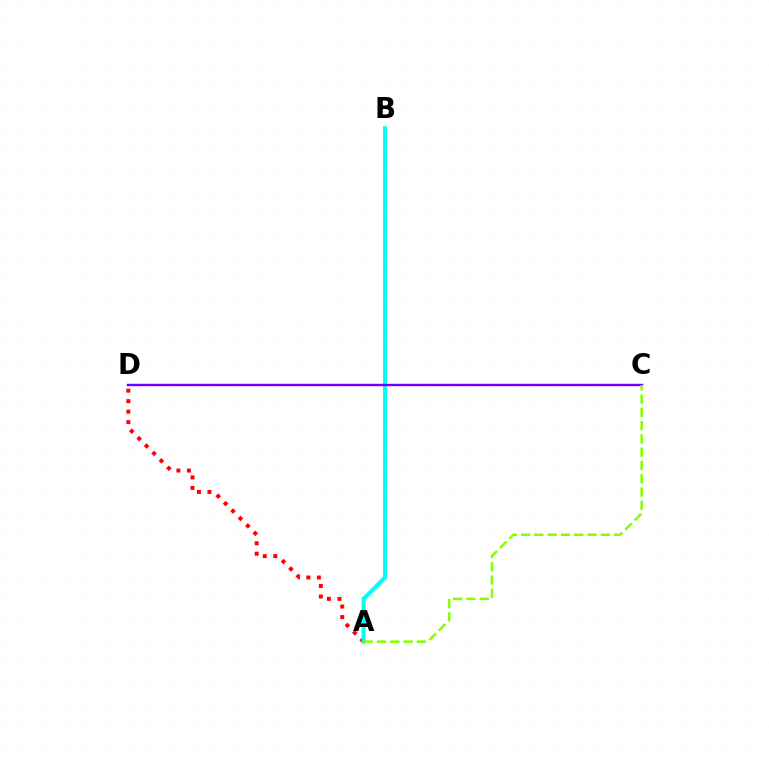{('A', 'D'): [{'color': '#ff0000', 'line_style': 'dotted', 'thickness': 2.85}], ('A', 'B'): [{'color': '#00fff6', 'line_style': 'solid', 'thickness': 2.94}], ('C', 'D'): [{'color': '#7200ff', 'line_style': 'solid', 'thickness': 1.73}], ('A', 'C'): [{'color': '#84ff00', 'line_style': 'dashed', 'thickness': 1.81}]}